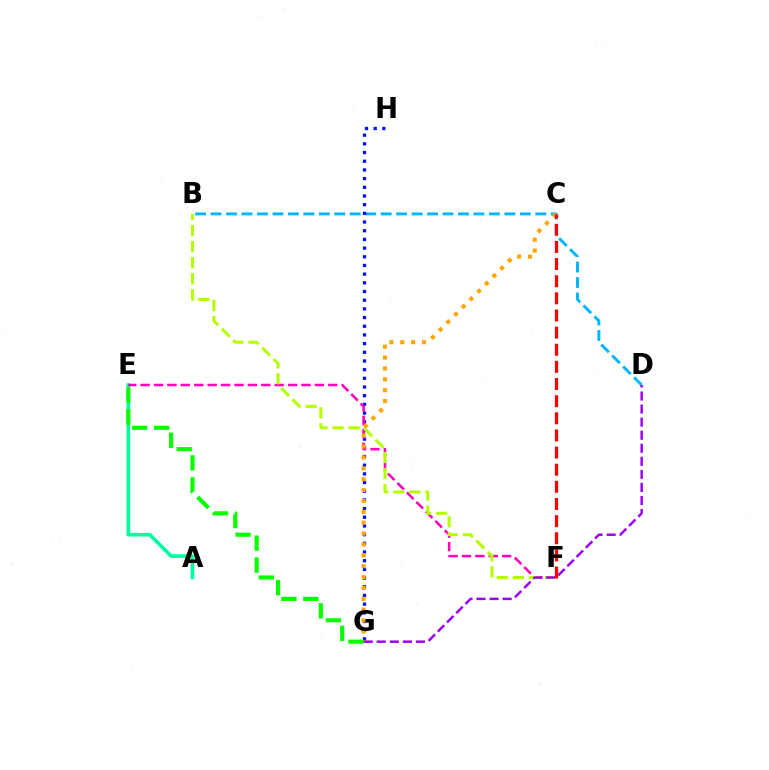{('A', 'E'): [{'color': '#00ff9d', 'line_style': 'solid', 'thickness': 2.62}], ('B', 'D'): [{'color': '#00b5ff', 'line_style': 'dashed', 'thickness': 2.1}], ('G', 'H'): [{'color': '#0010ff', 'line_style': 'dotted', 'thickness': 2.36}], ('E', 'F'): [{'color': '#ff00bd', 'line_style': 'dashed', 'thickness': 1.82}], ('B', 'F'): [{'color': '#b3ff00', 'line_style': 'dashed', 'thickness': 2.18}], ('C', 'G'): [{'color': '#ffa500', 'line_style': 'dotted', 'thickness': 2.95}], ('E', 'G'): [{'color': '#08ff00', 'line_style': 'dashed', 'thickness': 2.99}], ('D', 'G'): [{'color': '#9b00ff', 'line_style': 'dashed', 'thickness': 1.77}], ('C', 'F'): [{'color': '#ff0000', 'line_style': 'dashed', 'thickness': 2.33}]}